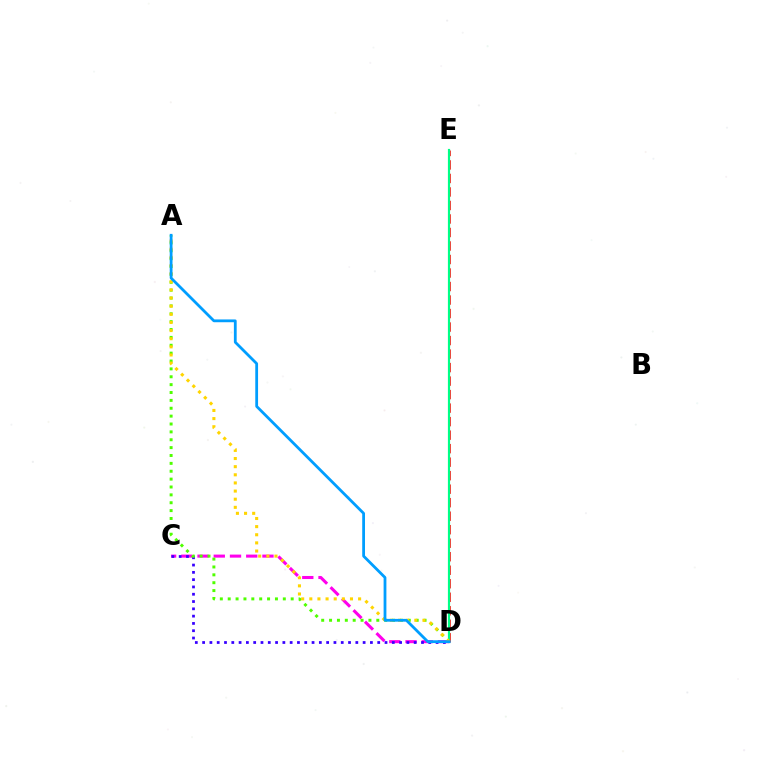{('C', 'D'): [{'color': '#ff00ed', 'line_style': 'dashed', 'thickness': 2.2}, {'color': '#3700ff', 'line_style': 'dotted', 'thickness': 1.98}], ('D', 'E'): [{'color': '#ff0000', 'line_style': 'dashed', 'thickness': 1.84}, {'color': '#00ff86', 'line_style': 'solid', 'thickness': 1.57}], ('A', 'D'): [{'color': '#4fff00', 'line_style': 'dotted', 'thickness': 2.14}, {'color': '#ffd500', 'line_style': 'dotted', 'thickness': 2.21}, {'color': '#009eff', 'line_style': 'solid', 'thickness': 2.01}]}